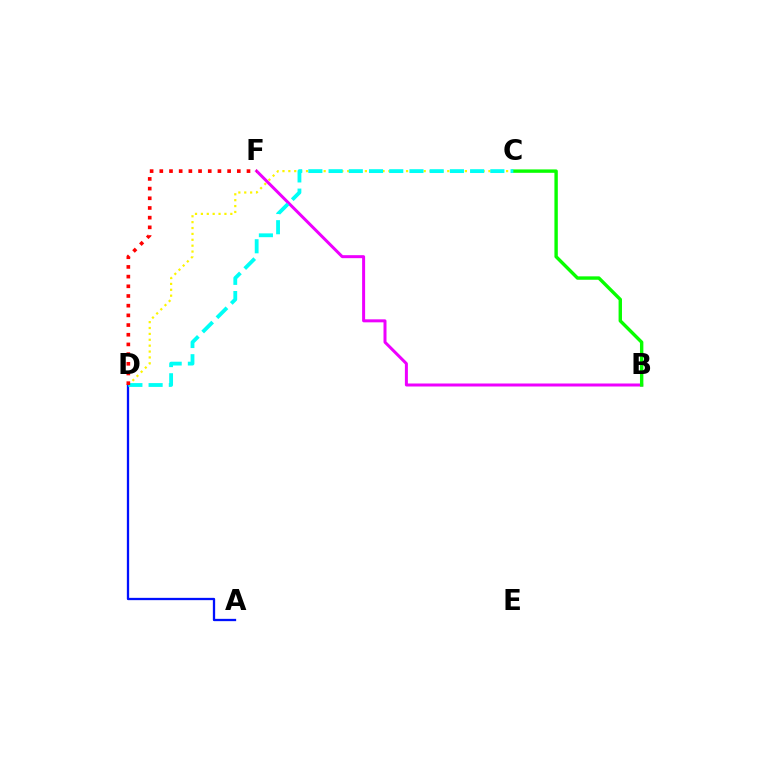{('A', 'D'): [{'color': '#0010ff', 'line_style': 'solid', 'thickness': 1.65}], ('B', 'F'): [{'color': '#ee00ff', 'line_style': 'solid', 'thickness': 2.16}], ('C', 'D'): [{'color': '#fcf500', 'line_style': 'dotted', 'thickness': 1.6}, {'color': '#00fff6', 'line_style': 'dashed', 'thickness': 2.75}], ('B', 'C'): [{'color': '#08ff00', 'line_style': 'solid', 'thickness': 2.45}], ('D', 'F'): [{'color': '#ff0000', 'line_style': 'dotted', 'thickness': 2.63}]}